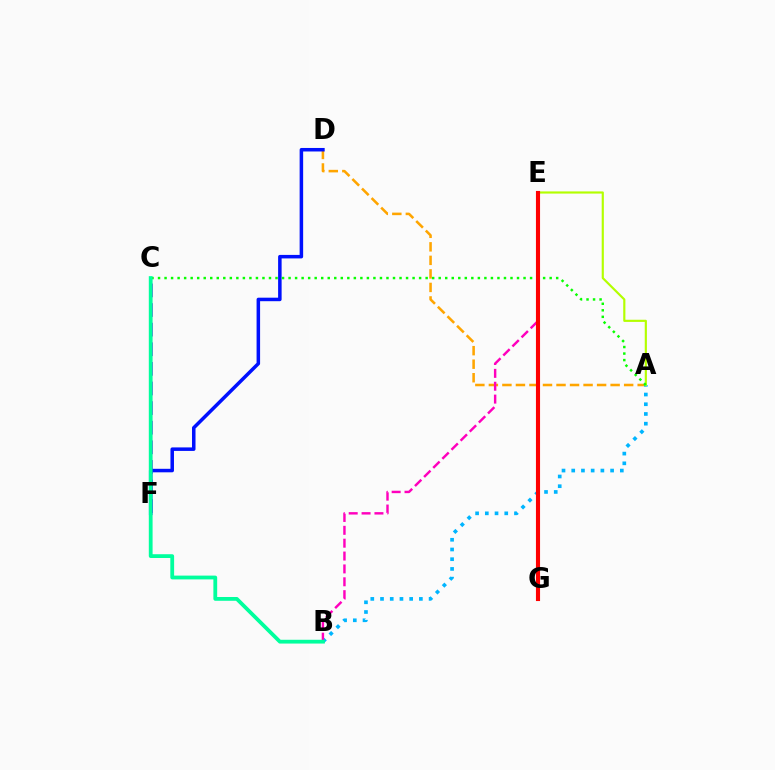{('A', 'D'): [{'color': '#ffa500', 'line_style': 'dashed', 'thickness': 1.84}], ('C', 'F'): [{'color': '#9b00ff', 'line_style': 'dashed', 'thickness': 2.66}], ('A', 'B'): [{'color': '#00b5ff', 'line_style': 'dotted', 'thickness': 2.64}], ('D', 'F'): [{'color': '#0010ff', 'line_style': 'solid', 'thickness': 2.53}], ('B', 'E'): [{'color': '#ff00bd', 'line_style': 'dashed', 'thickness': 1.75}], ('A', 'E'): [{'color': '#b3ff00', 'line_style': 'solid', 'thickness': 1.56}], ('A', 'C'): [{'color': '#08ff00', 'line_style': 'dotted', 'thickness': 1.77}], ('E', 'G'): [{'color': '#ff0000', 'line_style': 'solid', 'thickness': 2.96}], ('B', 'C'): [{'color': '#00ff9d', 'line_style': 'solid', 'thickness': 2.73}]}